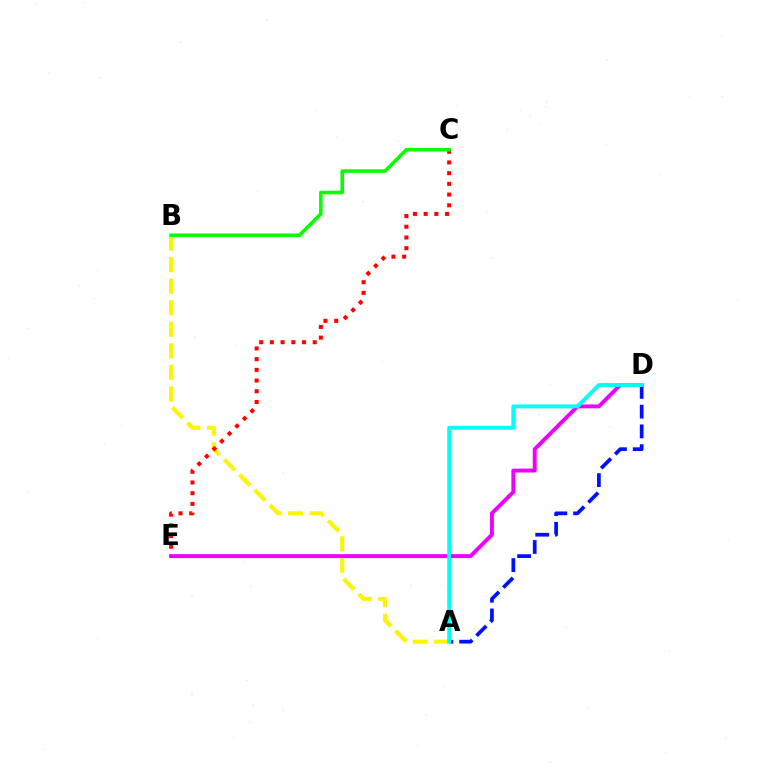{('A', 'B'): [{'color': '#fcf500', 'line_style': 'dashed', 'thickness': 2.92}], ('C', 'E'): [{'color': '#ff0000', 'line_style': 'dotted', 'thickness': 2.91}], ('D', 'E'): [{'color': '#ee00ff', 'line_style': 'solid', 'thickness': 2.82}], ('A', 'D'): [{'color': '#0010ff', 'line_style': 'dashed', 'thickness': 2.68}, {'color': '#00fff6', 'line_style': 'solid', 'thickness': 2.82}], ('B', 'C'): [{'color': '#08ff00', 'line_style': 'solid', 'thickness': 2.58}]}